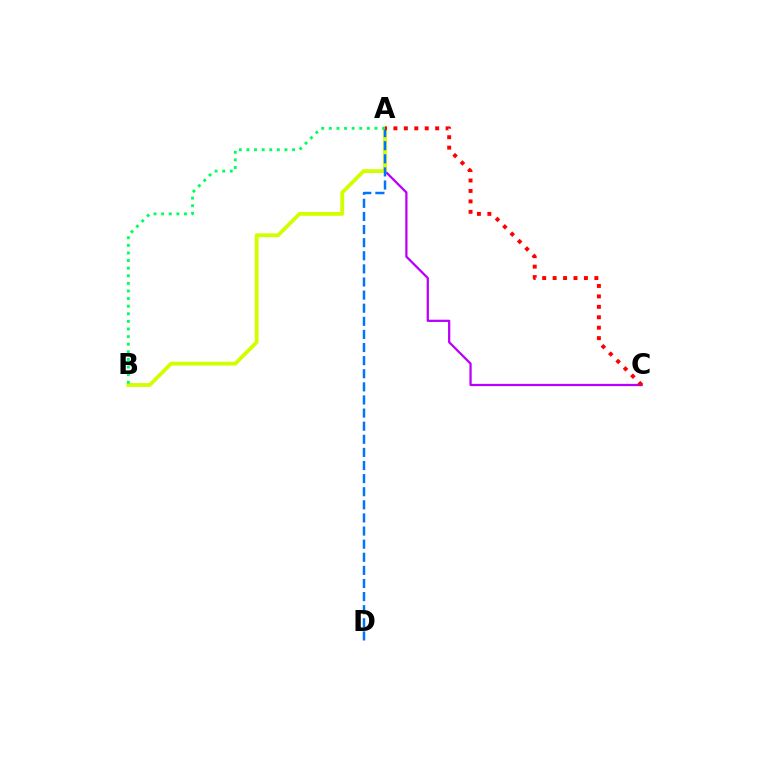{('A', 'C'): [{'color': '#b900ff', 'line_style': 'solid', 'thickness': 1.63}, {'color': '#ff0000', 'line_style': 'dotted', 'thickness': 2.84}], ('A', 'B'): [{'color': '#d1ff00', 'line_style': 'solid', 'thickness': 2.76}, {'color': '#00ff5c', 'line_style': 'dotted', 'thickness': 2.07}], ('A', 'D'): [{'color': '#0074ff', 'line_style': 'dashed', 'thickness': 1.78}]}